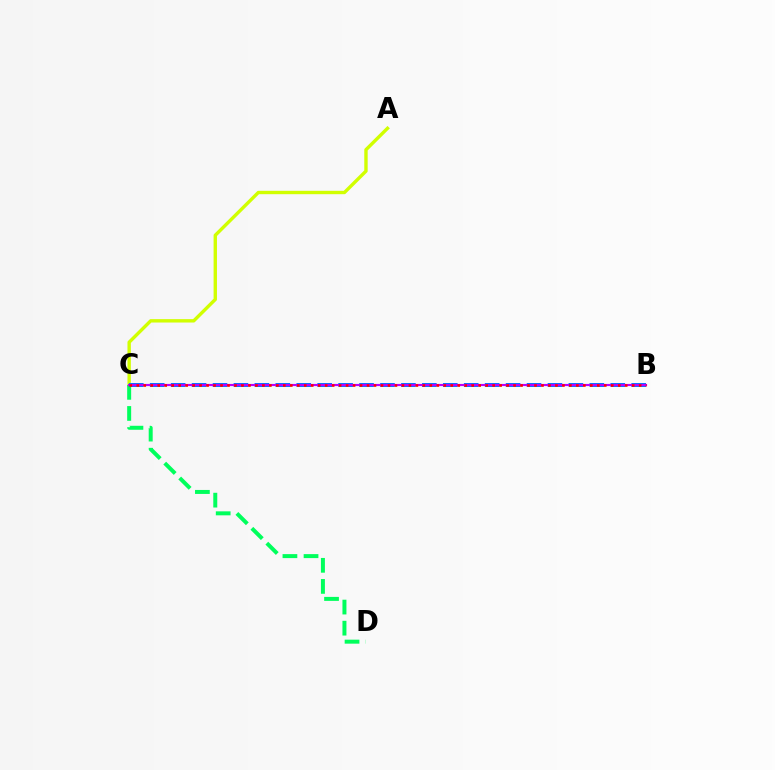{('A', 'C'): [{'color': '#d1ff00', 'line_style': 'solid', 'thickness': 2.44}], ('C', 'D'): [{'color': '#00ff5c', 'line_style': 'dashed', 'thickness': 2.87}], ('B', 'C'): [{'color': '#0074ff', 'line_style': 'dashed', 'thickness': 2.84}, {'color': '#b900ff', 'line_style': 'solid', 'thickness': 1.56}, {'color': '#ff0000', 'line_style': 'dotted', 'thickness': 1.9}]}